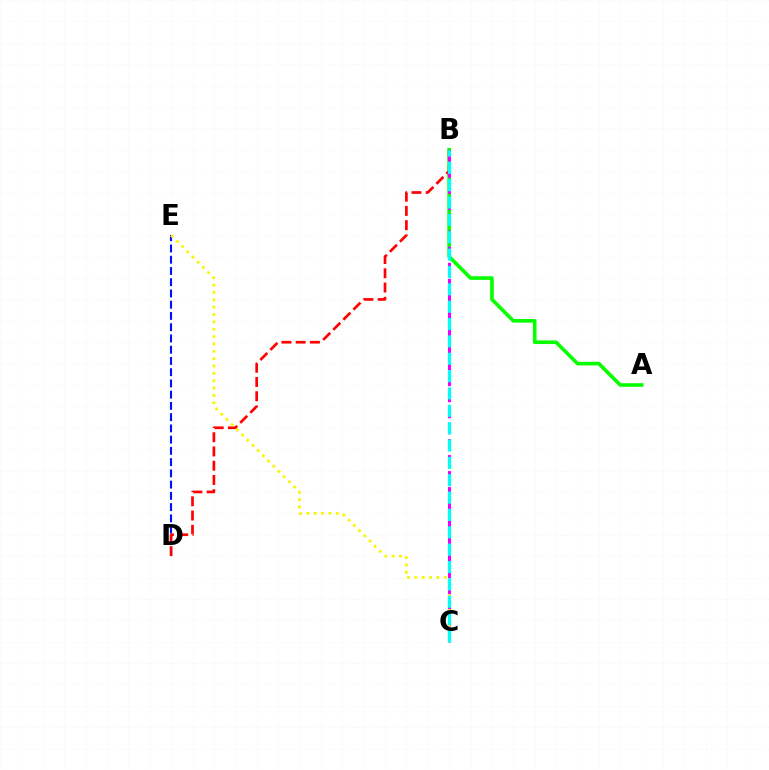{('D', 'E'): [{'color': '#0010ff', 'line_style': 'dashed', 'thickness': 1.53}], ('A', 'B'): [{'color': '#08ff00', 'line_style': 'solid', 'thickness': 2.61}], ('B', 'D'): [{'color': '#ff0000', 'line_style': 'dashed', 'thickness': 1.94}], ('B', 'C'): [{'color': '#ee00ff', 'line_style': 'dashed', 'thickness': 2.18}, {'color': '#00fff6', 'line_style': 'dashed', 'thickness': 2.36}], ('C', 'E'): [{'color': '#fcf500', 'line_style': 'dotted', 'thickness': 2.0}]}